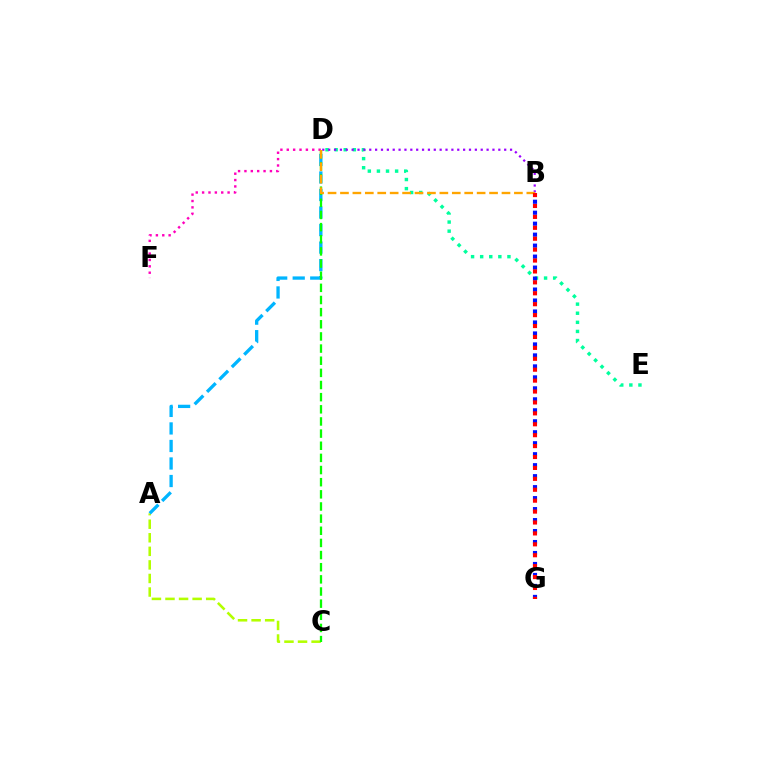{('A', 'C'): [{'color': '#b3ff00', 'line_style': 'dashed', 'thickness': 1.84}], ('D', 'E'): [{'color': '#00ff9d', 'line_style': 'dotted', 'thickness': 2.47}], ('B', 'D'): [{'color': '#9b00ff', 'line_style': 'dotted', 'thickness': 1.59}, {'color': '#ffa500', 'line_style': 'dashed', 'thickness': 1.69}], ('B', 'G'): [{'color': '#0010ff', 'line_style': 'dotted', 'thickness': 2.98}, {'color': '#ff0000', 'line_style': 'dotted', 'thickness': 2.97}], ('D', 'F'): [{'color': '#ff00bd', 'line_style': 'dotted', 'thickness': 1.73}], ('A', 'D'): [{'color': '#00b5ff', 'line_style': 'dashed', 'thickness': 2.38}], ('C', 'D'): [{'color': '#08ff00', 'line_style': 'dashed', 'thickness': 1.65}]}